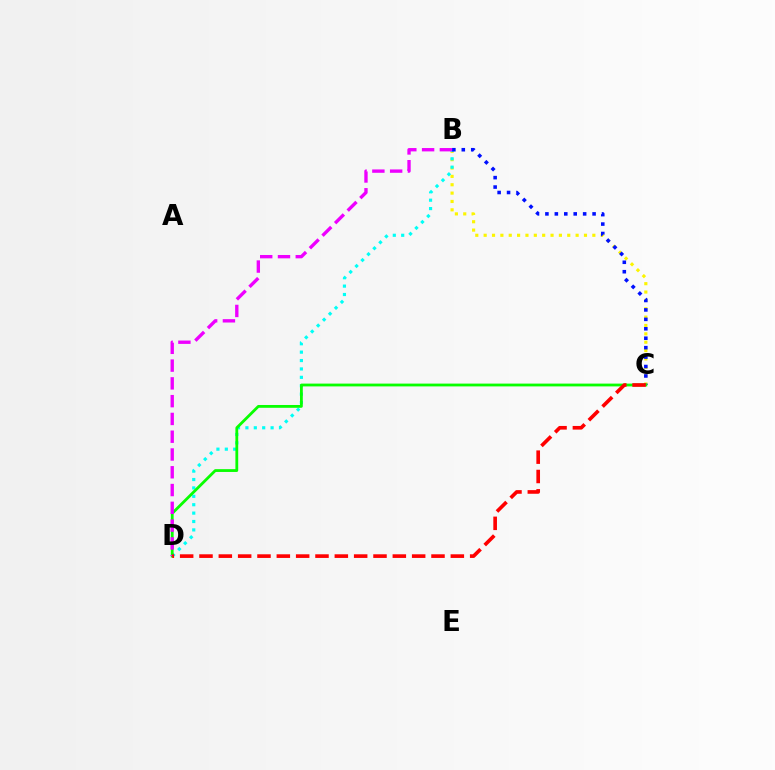{('B', 'C'): [{'color': '#fcf500', 'line_style': 'dotted', 'thickness': 2.27}, {'color': '#0010ff', 'line_style': 'dotted', 'thickness': 2.56}], ('B', 'D'): [{'color': '#00fff6', 'line_style': 'dotted', 'thickness': 2.28}, {'color': '#ee00ff', 'line_style': 'dashed', 'thickness': 2.42}], ('C', 'D'): [{'color': '#08ff00', 'line_style': 'solid', 'thickness': 2.02}, {'color': '#ff0000', 'line_style': 'dashed', 'thickness': 2.63}]}